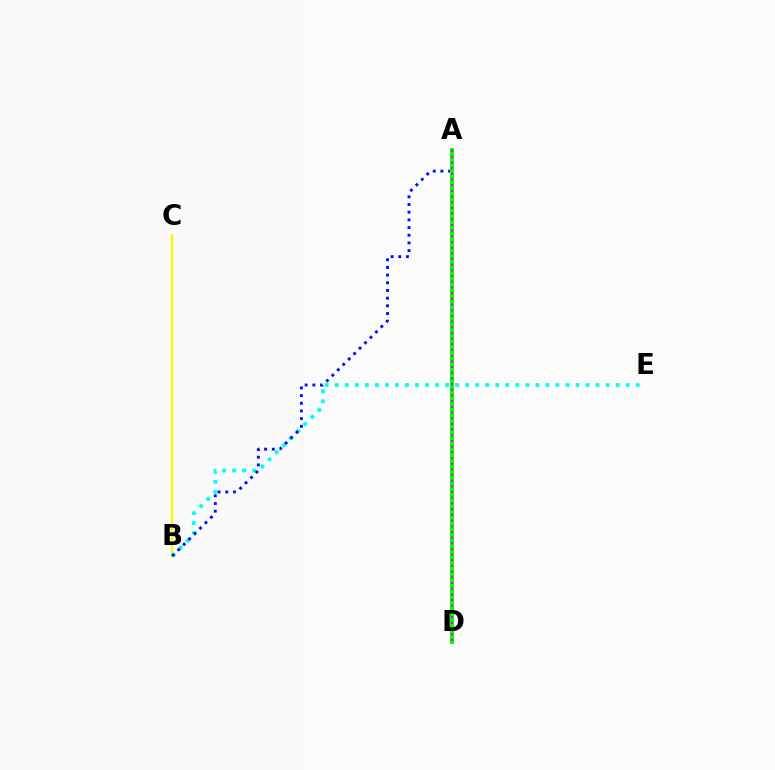{('B', 'C'): [{'color': '#fcf500', 'line_style': 'solid', 'thickness': 1.66}], ('B', 'E'): [{'color': '#00fff6', 'line_style': 'dotted', 'thickness': 2.73}], ('A', 'D'): [{'color': '#ff0000', 'line_style': 'solid', 'thickness': 2.63}, {'color': '#08ff00', 'line_style': 'solid', 'thickness': 2.97}, {'color': '#ee00ff', 'line_style': 'dotted', 'thickness': 1.54}], ('A', 'B'): [{'color': '#0010ff', 'line_style': 'dotted', 'thickness': 2.09}]}